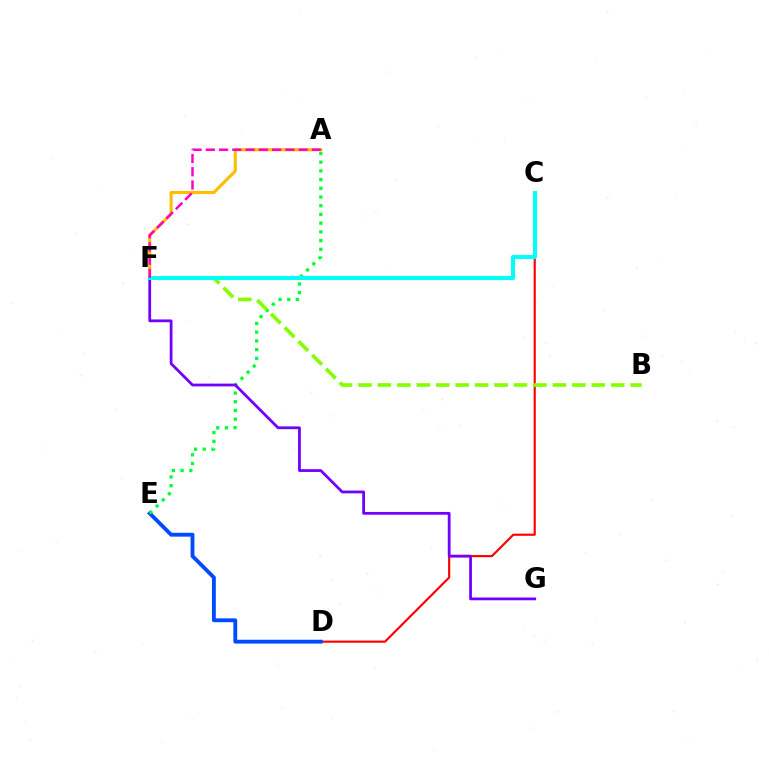{('A', 'F'): [{'color': '#ffbd00', 'line_style': 'solid', 'thickness': 2.24}, {'color': '#ff00cf', 'line_style': 'dashed', 'thickness': 1.8}], ('C', 'D'): [{'color': '#ff0000', 'line_style': 'solid', 'thickness': 1.55}], ('D', 'E'): [{'color': '#004bff', 'line_style': 'solid', 'thickness': 2.77}], ('A', 'E'): [{'color': '#00ff39', 'line_style': 'dotted', 'thickness': 2.37}], ('F', 'G'): [{'color': '#7200ff', 'line_style': 'solid', 'thickness': 2.0}], ('B', 'F'): [{'color': '#84ff00', 'line_style': 'dashed', 'thickness': 2.64}], ('C', 'F'): [{'color': '#00fff6', 'line_style': 'solid', 'thickness': 2.93}]}